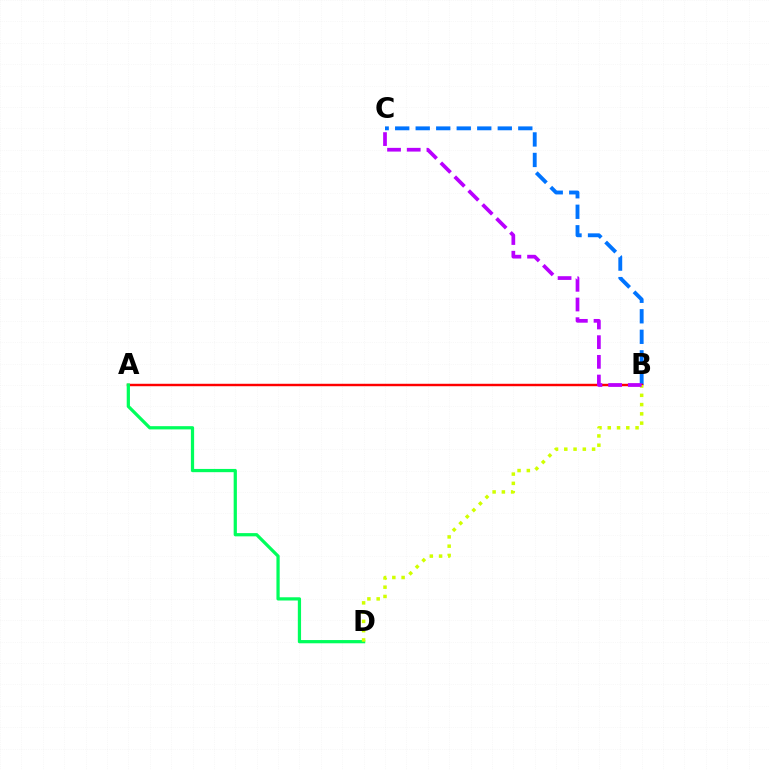{('B', 'C'): [{'color': '#0074ff', 'line_style': 'dashed', 'thickness': 2.79}, {'color': '#b900ff', 'line_style': 'dashed', 'thickness': 2.67}], ('A', 'B'): [{'color': '#ff0000', 'line_style': 'solid', 'thickness': 1.76}], ('A', 'D'): [{'color': '#00ff5c', 'line_style': 'solid', 'thickness': 2.33}], ('B', 'D'): [{'color': '#d1ff00', 'line_style': 'dotted', 'thickness': 2.52}]}